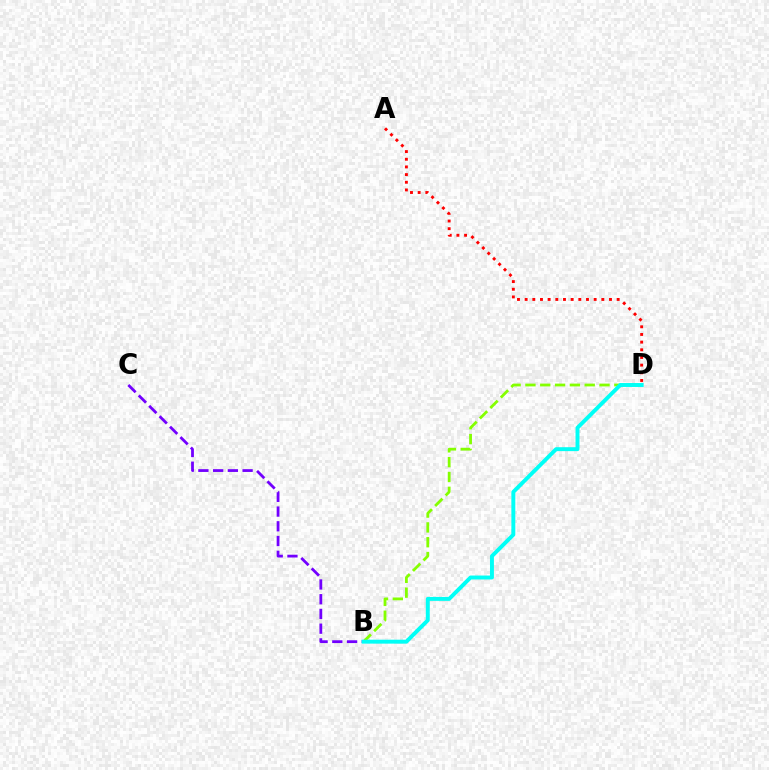{('B', 'D'): [{'color': '#84ff00', 'line_style': 'dashed', 'thickness': 2.01}, {'color': '#00fff6', 'line_style': 'solid', 'thickness': 2.83}], ('B', 'C'): [{'color': '#7200ff', 'line_style': 'dashed', 'thickness': 2.0}], ('A', 'D'): [{'color': '#ff0000', 'line_style': 'dotted', 'thickness': 2.08}]}